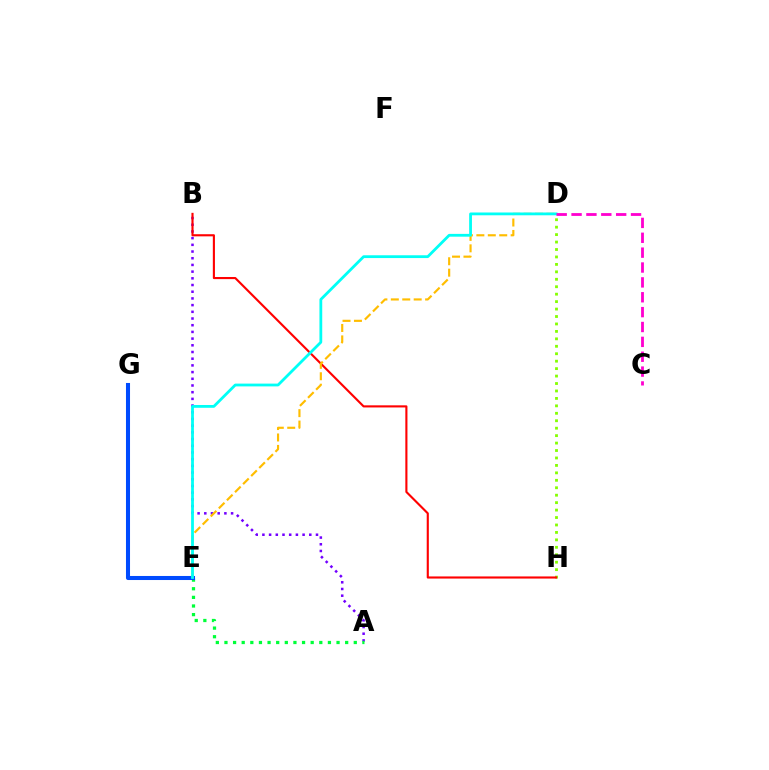{('D', 'H'): [{'color': '#84ff00', 'line_style': 'dotted', 'thickness': 2.02}], ('A', 'B'): [{'color': '#7200ff', 'line_style': 'dotted', 'thickness': 1.82}], ('B', 'H'): [{'color': '#ff0000', 'line_style': 'solid', 'thickness': 1.53}], ('A', 'E'): [{'color': '#00ff39', 'line_style': 'dotted', 'thickness': 2.34}], ('E', 'G'): [{'color': '#004bff', 'line_style': 'solid', 'thickness': 2.92}], ('D', 'E'): [{'color': '#ffbd00', 'line_style': 'dashed', 'thickness': 1.55}, {'color': '#00fff6', 'line_style': 'solid', 'thickness': 2.01}], ('C', 'D'): [{'color': '#ff00cf', 'line_style': 'dashed', 'thickness': 2.02}]}